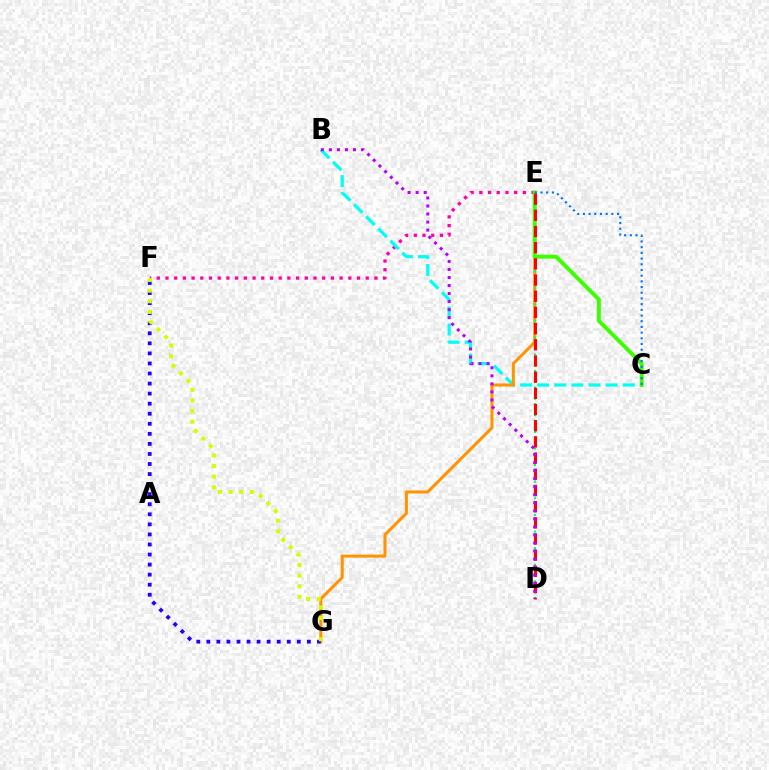{('E', 'F'): [{'color': '#ff00ac', 'line_style': 'dotted', 'thickness': 2.37}], ('B', 'C'): [{'color': '#00fff6', 'line_style': 'dashed', 'thickness': 2.32}], ('E', 'G'): [{'color': '#ff9400', 'line_style': 'solid', 'thickness': 2.18}], ('D', 'E'): [{'color': '#00ff5c', 'line_style': 'dotted', 'thickness': 1.5}, {'color': '#ff0000', 'line_style': 'dashed', 'thickness': 2.2}], ('F', 'G'): [{'color': '#2500ff', 'line_style': 'dotted', 'thickness': 2.73}, {'color': '#d1ff00', 'line_style': 'dotted', 'thickness': 2.89}], ('C', 'E'): [{'color': '#3dff00', 'line_style': 'solid', 'thickness': 2.82}, {'color': '#0074ff', 'line_style': 'dotted', 'thickness': 1.55}], ('B', 'D'): [{'color': '#b900ff', 'line_style': 'dotted', 'thickness': 2.18}]}